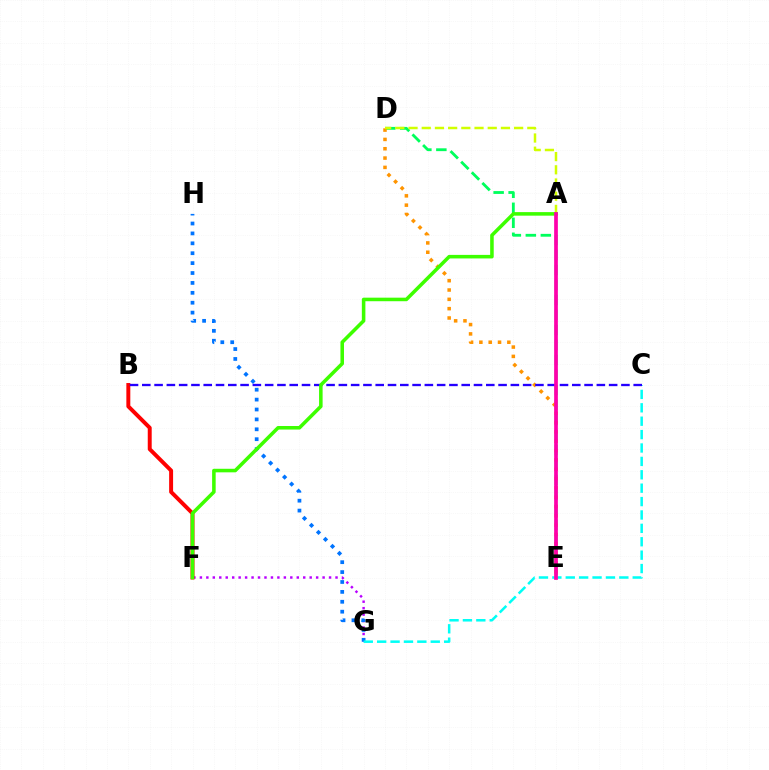{('F', 'G'): [{'color': '#b900ff', 'line_style': 'dotted', 'thickness': 1.75}], ('D', 'E'): [{'color': '#00ff5c', 'line_style': 'dashed', 'thickness': 2.04}, {'color': '#ff9400', 'line_style': 'dotted', 'thickness': 2.53}], ('G', 'H'): [{'color': '#0074ff', 'line_style': 'dotted', 'thickness': 2.69}], ('B', 'F'): [{'color': '#ff0000', 'line_style': 'solid', 'thickness': 2.84}], ('C', 'G'): [{'color': '#00fff6', 'line_style': 'dashed', 'thickness': 1.82}], ('A', 'D'): [{'color': '#d1ff00', 'line_style': 'dashed', 'thickness': 1.79}], ('B', 'C'): [{'color': '#2500ff', 'line_style': 'dashed', 'thickness': 1.67}], ('A', 'F'): [{'color': '#3dff00', 'line_style': 'solid', 'thickness': 2.56}], ('A', 'E'): [{'color': '#ff00ac', 'line_style': 'solid', 'thickness': 2.66}]}